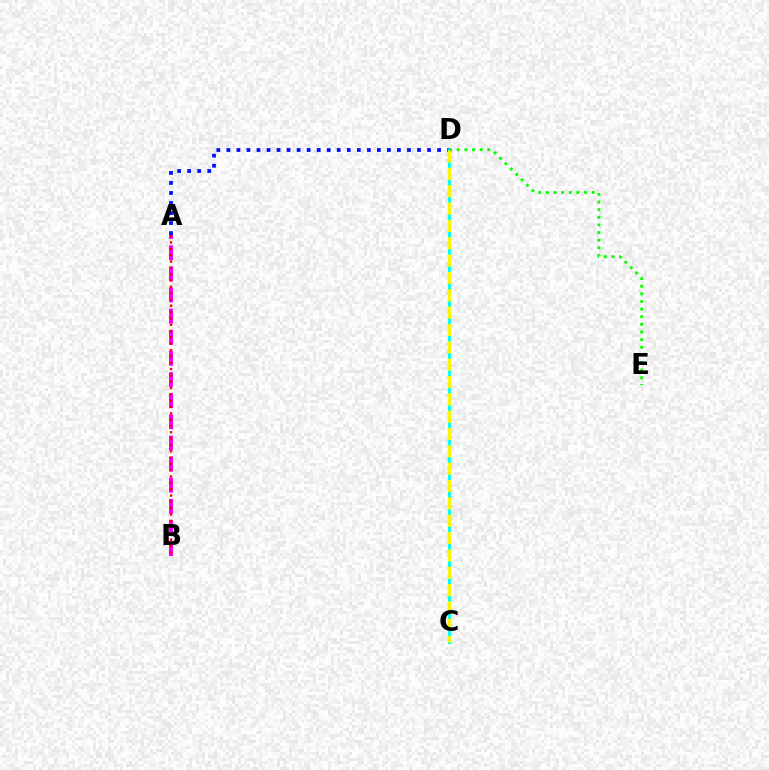{('A', 'D'): [{'color': '#0010ff', 'line_style': 'dotted', 'thickness': 2.73}], ('A', 'B'): [{'color': '#ee00ff', 'line_style': 'dashed', 'thickness': 2.87}, {'color': '#ff0000', 'line_style': 'dotted', 'thickness': 1.72}], ('C', 'D'): [{'color': '#00fff6', 'line_style': 'solid', 'thickness': 2.3}, {'color': '#fcf500', 'line_style': 'dashed', 'thickness': 2.36}], ('D', 'E'): [{'color': '#08ff00', 'line_style': 'dotted', 'thickness': 2.07}]}